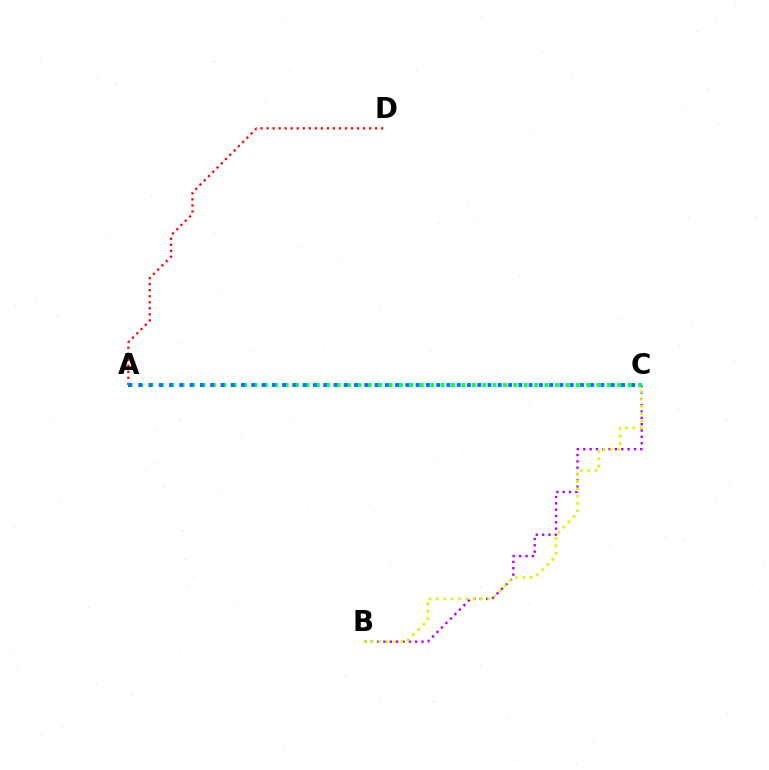{('B', 'C'): [{'color': '#b900ff', 'line_style': 'dotted', 'thickness': 1.72}, {'color': '#d1ff00', 'line_style': 'dotted', 'thickness': 1.99}], ('A', 'D'): [{'color': '#ff0000', 'line_style': 'dotted', 'thickness': 1.64}], ('A', 'C'): [{'color': '#00ff5c', 'line_style': 'dotted', 'thickness': 2.82}, {'color': '#0074ff', 'line_style': 'dotted', 'thickness': 2.79}]}